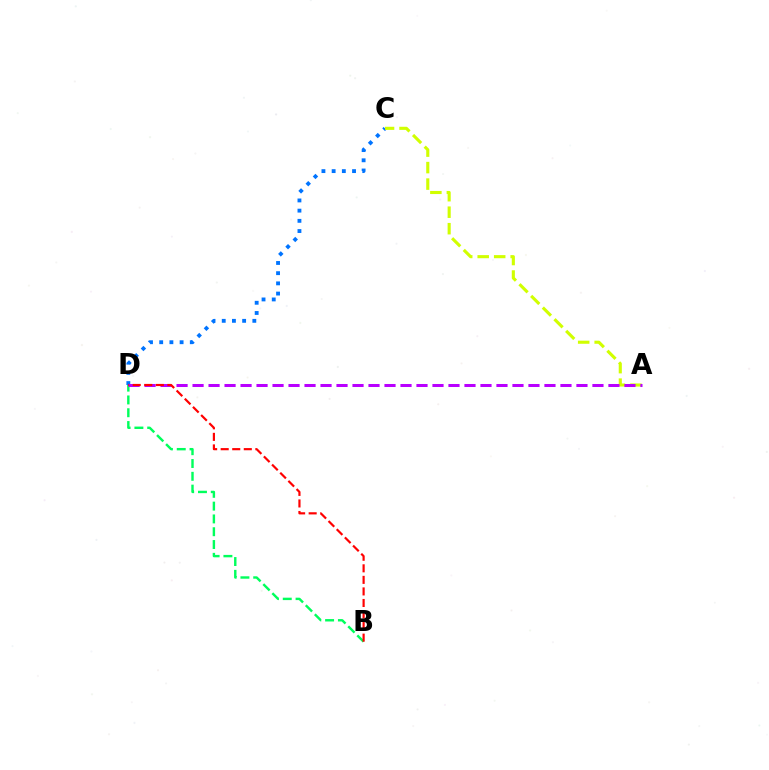{('C', 'D'): [{'color': '#0074ff', 'line_style': 'dotted', 'thickness': 2.77}], ('A', 'C'): [{'color': '#d1ff00', 'line_style': 'dashed', 'thickness': 2.24}], ('B', 'D'): [{'color': '#00ff5c', 'line_style': 'dashed', 'thickness': 1.74}, {'color': '#ff0000', 'line_style': 'dashed', 'thickness': 1.57}], ('A', 'D'): [{'color': '#b900ff', 'line_style': 'dashed', 'thickness': 2.17}]}